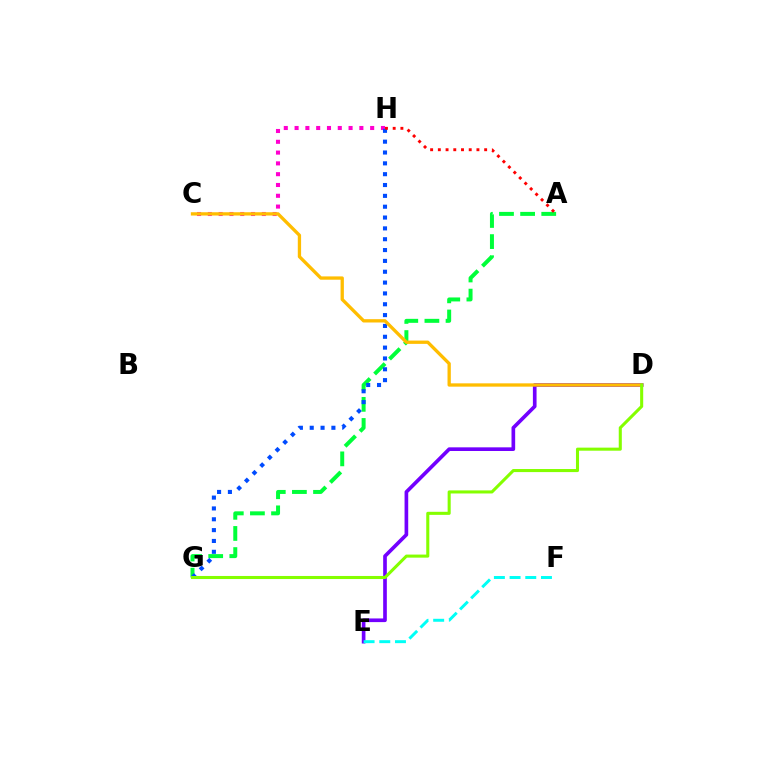{('D', 'E'): [{'color': '#7200ff', 'line_style': 'solid', 'thickness': 2.64}], ('A', 'G'): [{'color': '#00ff39', 'line_style': 'dashed', 'thickness': 2.87}], ('C', 'H'): [{'color': '#ff00cf', 'line_style': 'dotted', 'thickness': 2.93}], ('G', 'H'): [{'color': '#004bff', 'line_style': 'dotted', 'thickness': 2.94}], ('E', 'F'): [{'color': '#00fff6', 'line_style': 'dashed', 'thickness': 2.13}], ('C', 'D'): [{'color': '#ffbd00', 'line_style': 'solid', 'thickness': 2.38}], ('D', 'G'): [{'color': '#84ff00', 'line_style': 'solid', 'thickness': 2.21}], ('A', 'H'): [{'color': '#ff0000', 'line_style': 'dotted', 'thickness': 2.1}]}